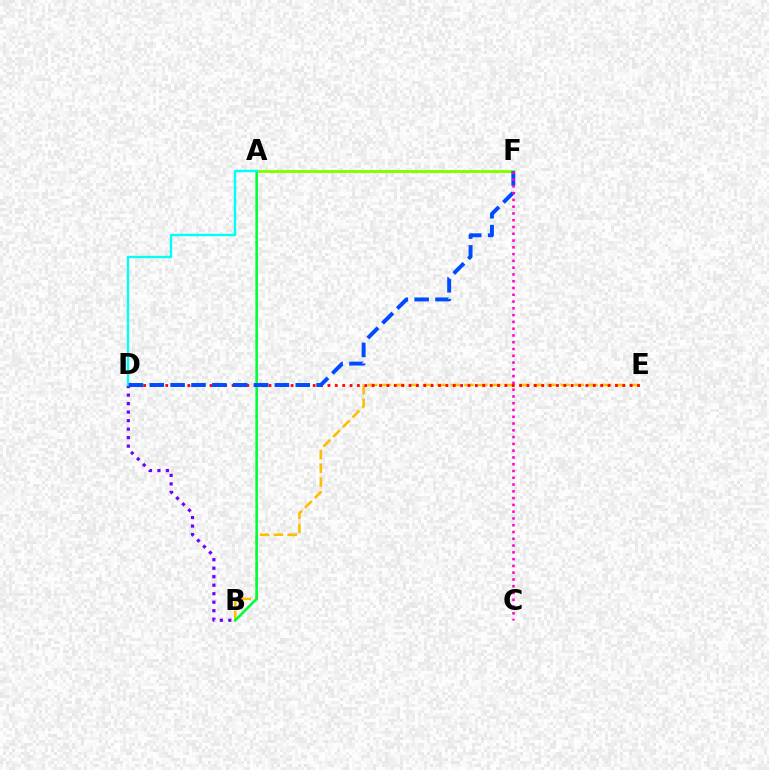{('A', 'F'): [{'color': '#84ff00', 'line_style': 'solid', 'thickness': 2.13}], ('B', 'E'): [{'color': '#ffbd00', 'line_style': 'dashed', 'thickness': 1.87}], ('A', 'B'): [{'color': '#00ff39', 'line_style': 'solid', 'thickness': 1.87}], ('B', 'D'): [{'color': '#7200ff', 'line_style': 'dotted', 'thickness': 2.31}], ('D', 'E'): [{'color': '#ff0000', 'line_style': 'dotted', 'thickness': 2.0}], ('A', 'D'): [{'color': '#00fff6', 'line_style': 'solid', 'thickness': 1.7}], ('D', 'F'): [{'color': '#004bff', 'line_style': 'dashed', 'thickness': 2.83}], ('C', 'F'): [{'color': '#ff00cf', 'line_style': 'dotted', 'thickness': 1.84}]}